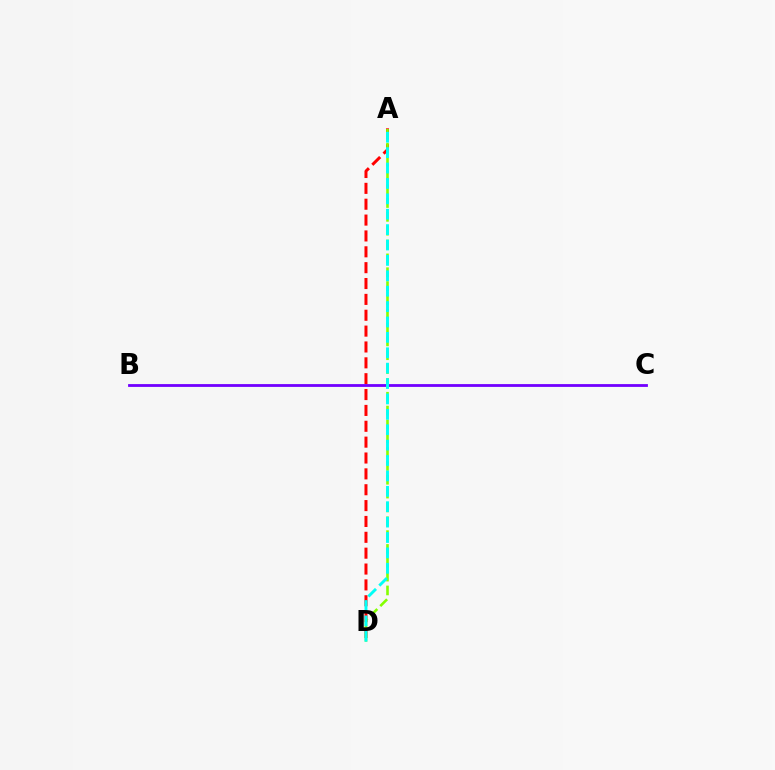{('A', 'D'): [{'color': '#ff0000', 'line_style': 'dashed', 'thickness': 2.15}, {'color': '#84ff00', 'line_style': 'dashed', 'thickness': 1.88}, {'color': '#00fff6', 'line_style': 'dashed', 'thickness': 2.09}], ('B', 'C'): [{'color': '#7200ff', 'line_style': 'solid', 'thickness': 2.02}]}